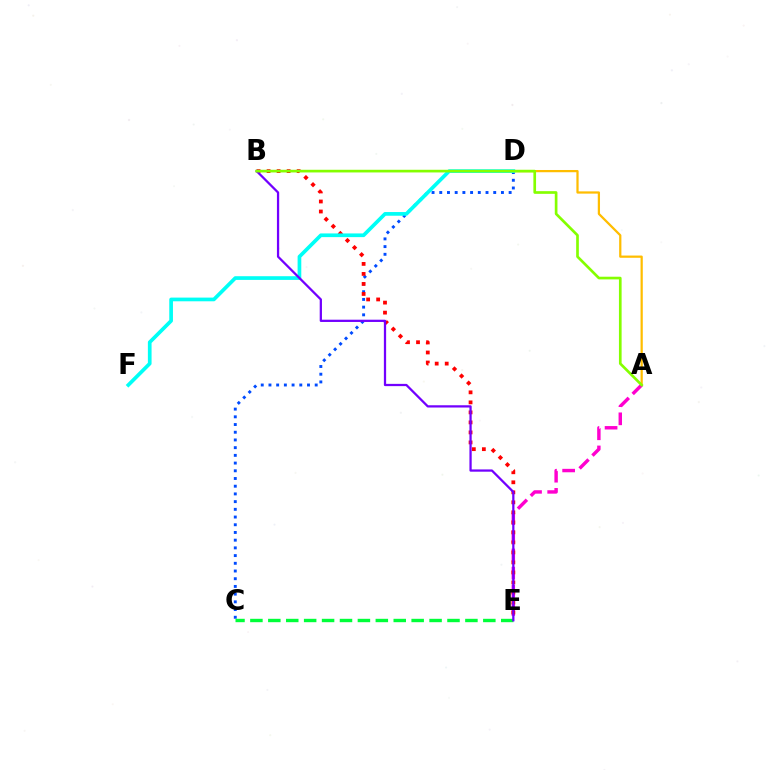{('C', 'D'): [{'color': '#004bff', 'line_style': 'dotted', 'thickness': 2.09}], ('A', 'D'): [{'color': '#ffbd00', 'line_style': 'solid', 'thickness': 1.61}], ('A', 'E'): [{'color': '#ff00cf', 'line_style': 'dashed', 'thickness': 2.47}], ('B', 'E'): [{'color': '#ff0000', 'line_style': 'dotted', 'thickness': 2.72}, {'color': '#7200ff', 'line_style': 'solid', 'thickness': 1.63}], ('D', 'F'): [{'color': '#00fff6', 'line_style': 'solid', 'thickness': 2.66}], ('C', 'E'): [{'color': '#00ff39', 'line_style': 'dashed', 'thickness': 2.43}], ('A', 'B'): [{'color': '#84ff00', 'line_style': 'solid', 'thickness': 1.92}]}